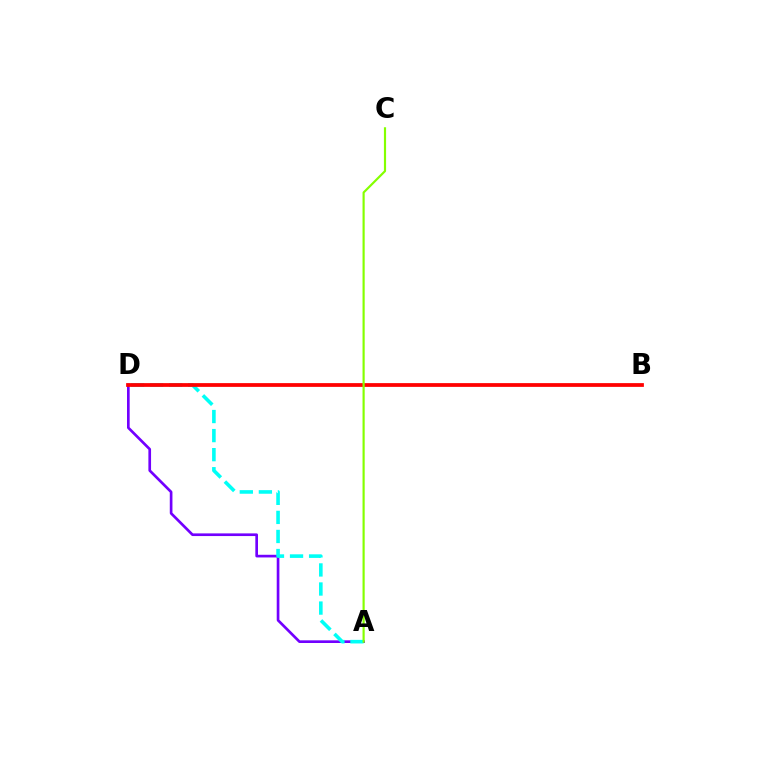{('A', 'D'): [{'color': '#7200ff', 'line_style': 'solid', 'thickness': 1.92}, {'color': '#00fff6', 'line_style': 'dashed', 'thickness': 2.59}], ('B', 'D'): [{'color': '#ff0000', 'line_style': 'solid', 'thickness': 2.7}], ('A', 'C'): [{'color': '#84ff00', 'line_style': 'solid', 'thickness': 1.56}]}